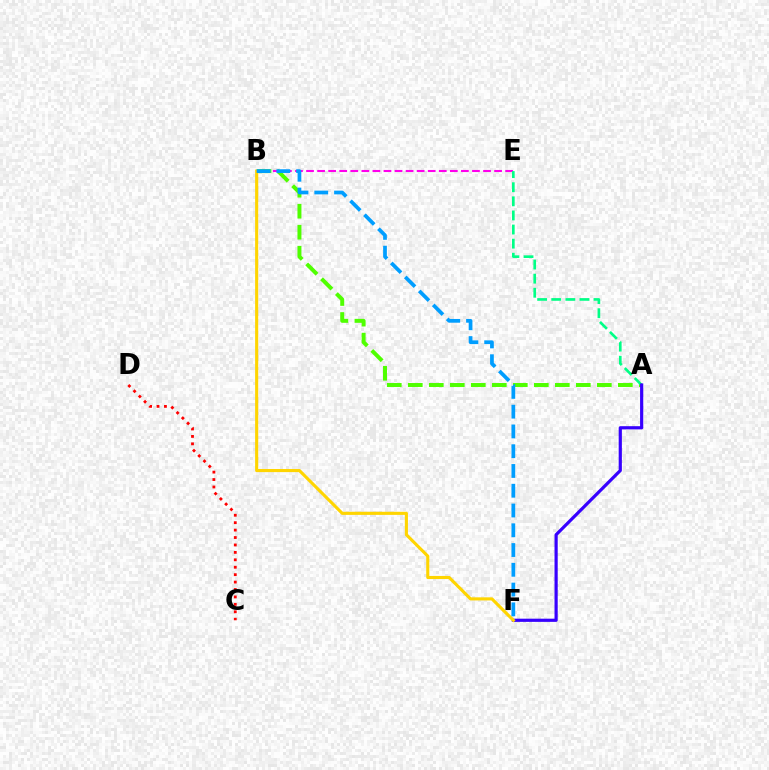{('C', 'D'): [{'color': '#ff0000', 'line_style': 'dotted', 'thickness': 2.02}], ('B', 'E'): [{'color': '#ff00ed', 'line_style': 'dashed', 'thickness': 1.5}], ('A', 'B'): [{'color': '#4fff00', 'line_style': 'dashed', 'thickness': 2.85}], ('A', 'E'): [{'color': '#00ff86', 'line_style': 'dashed', 'thickness': 1.92}], ('A', 'F'): [{'color': '#3700ff', 'line_style': 'solid', 'thickness': 2.29}], ('B', 'F'): [{'color': '#ffd500', 'line_style': 'solid', 'thickness': 2.24}, {'color': '#009eff', 'line_style': 'dashed', 'thickness': 2.69}]}